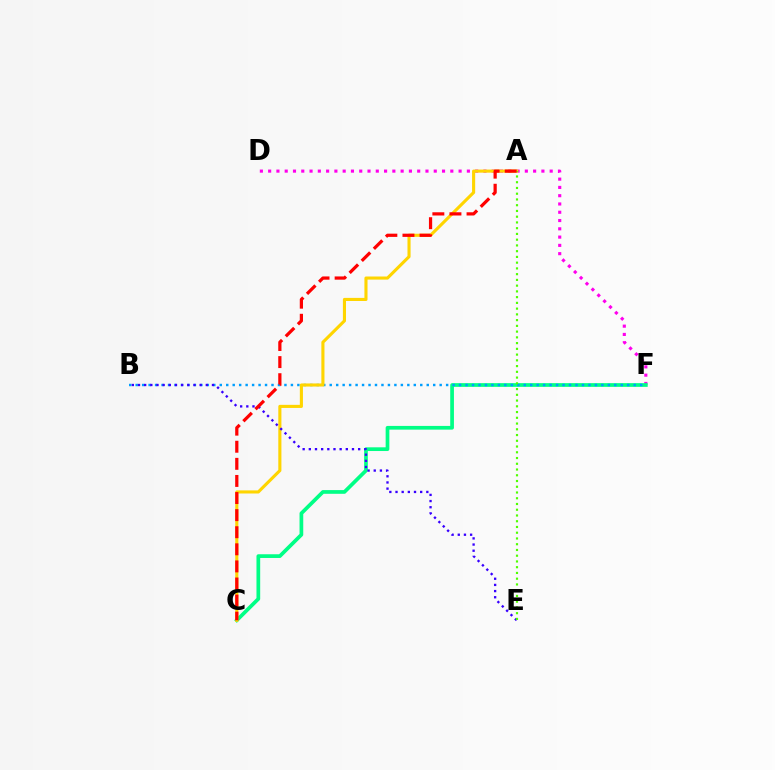{('D', 'F'): [{'color': '#ff00ed', 'line_style': 'dotted', 'thickness': 2.25}], ('C', 'F'): [{'color': '#00ff86', 'line_style': 'solid', 'thickness': 2.67}], ('B', 'F'): [{'color': '#009eff', 'line_style': 'dotted', 'thickness': 1.76}], ('A', 'C'): [{'color': '#ffd500', 'line_style': 'solid', 'thickness': 2.24}, {'color': '#ff0000', 'line_style': 'dashed', 'thickness': 2.32}], ('B', 'E'): [{'color': '#3700ff', 'line_style': 'dotted', 'thickness': 1.68}], ('A', 'E'): [{'color': '#4fff00', 'line_style': 'dotted', 'thickness': 1.56}]}